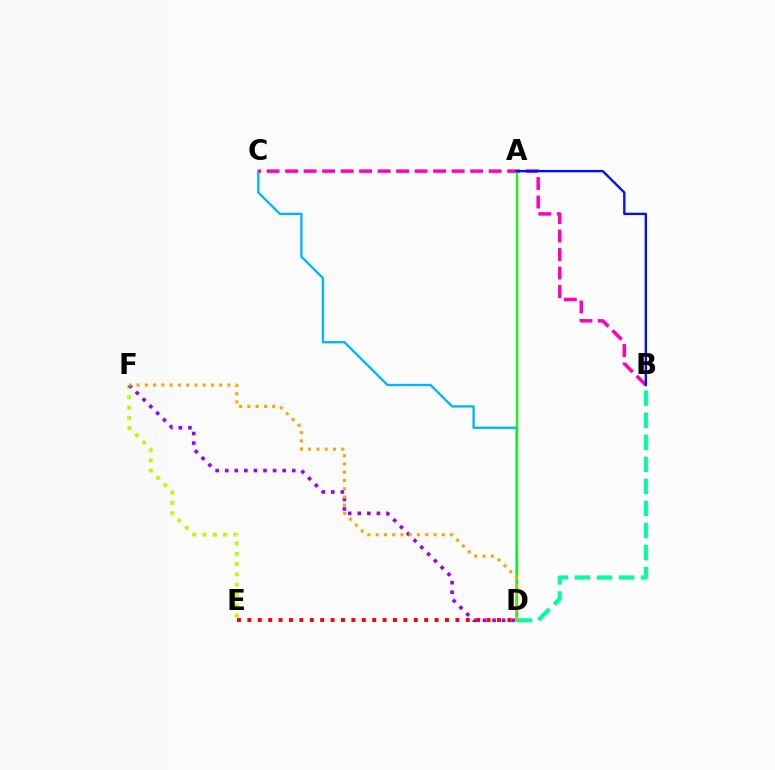{('C', 'D'): [{'color': '#00b5ff', 'line_style': 'solid', 'thickness': 1.67}], ('B', 'D'): [{'color': '#00ff9d', 'line_style': 'dashed', 'thickness': 3.0}], ('B', 'C'): [{'color': '#ff00bd', 'line_style': 'dashed', 'thickness': 2.51}], ('E', 'F'): [{'color': '#b3ff00', 'line_style': 'dotted', 'thickness': 2.8}], ('D', 'F'): [{'color': '#9b00ff', 'line_style': 'dotted', 'thickness': 2.6}, {'color': '#ffa500', 'line_style': 'dotted', 'thickness': 2.25}], ('A', 'D'): [{'color': '#08ff00', 'line_style': 'solid', 'thickness': 1.61}], ('A', 'B'): [{'color': '#0010ff', 'line_style': 'solid', 'thickness': 1.7}], ('D', 'E'): [{'color': '#ff0000', 'line_style': 'dotted', 'thickness': 2.83}]}